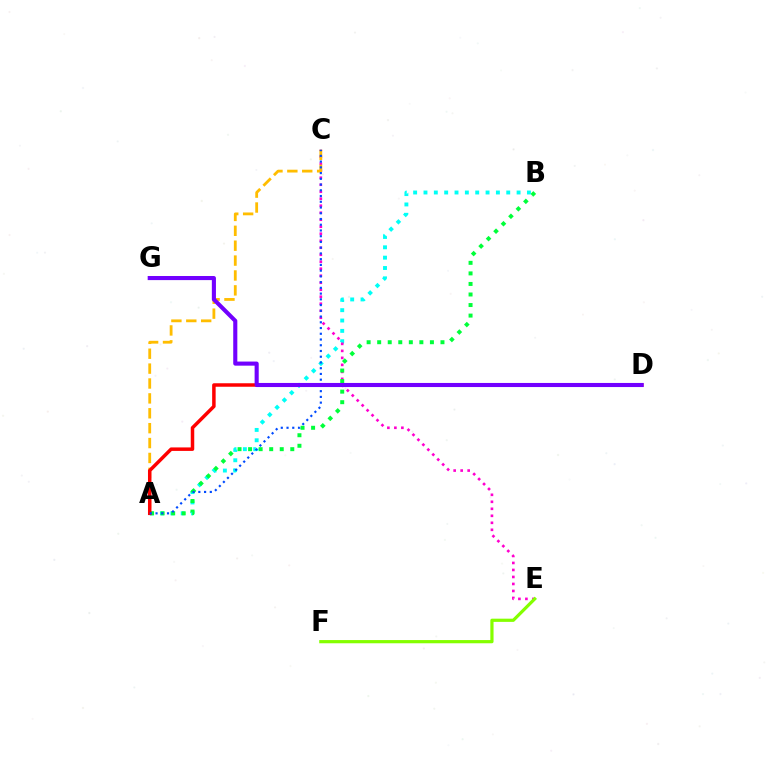{('A', 'B'): [{'color': '#00fff6', 'line_style': 'dotted', 'thickness': 2.81}, {'color': '#00ff39', 'line_style': 'dotted', 'thickness': 2.87}], ('C', 'E'): [{'color': '#ff00cf', 'line_style': 'dotted', 'thickness': 1.9}], ('A', 'C'): [{'color': '#ffbd00', 'line_style': 'dashed', 'thickness': 2.02}, {'color': '#004bff', 'line_style': 'dotted', 'thickness': 1.56}], ('E', 'F'): [{'color': '#84ff00', 'line_style': 'solid', 'thickness': 2.31}], ('A', 'D'): [{'color': '#ff0000', 'line_style': 'solid', 'thickness': 2.51}], ('D', 'G'): [{'color': '#7200ff', 'line_style': 'solid', 'thickness': 2.95}]}